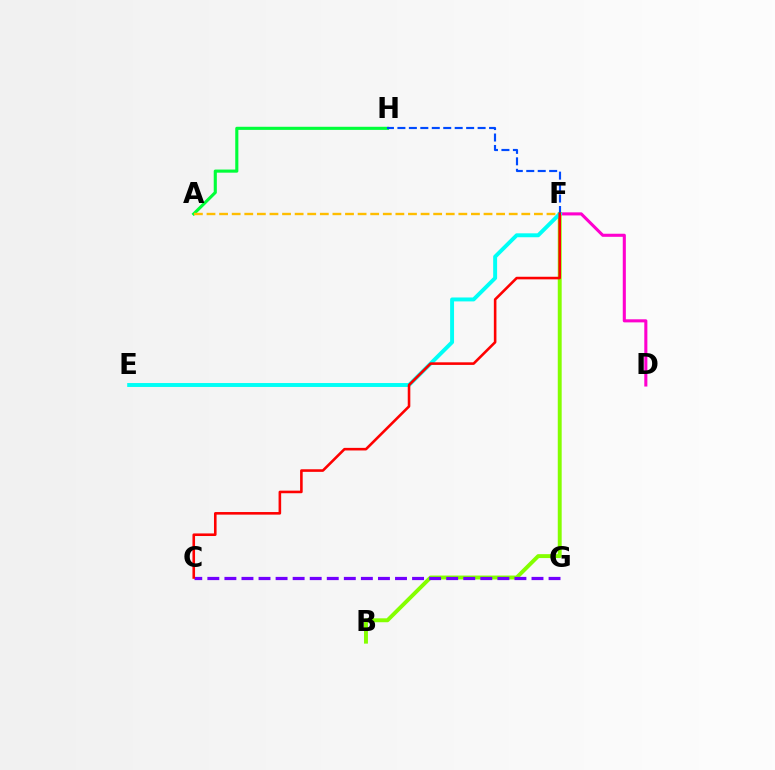{('A', 'H'): [{'color': '#00ff39', 'line_style': 'solid', 'thickness': 2.24}], ('D', 'F'): [{'color': '#ff00cf', 'line_style': 'solid', 'thickness': 2.22}], ('B', 'F'): [{'color': '#84ff00', 'line_style': 'solid', 'thickness': 2.82}], ('A', 'F'): [{'color': '#ffbd00', 'line_style': 'dashed', 'thickness': 1.71}], ('E', 'F'): [{'color': '#00fff6', 'line_style': 'solid', 'thickness': 2.83}], ('C', 'G'): [{'color': '#7200ff', 'line_style': 'dashed', 'thickness': 2.32}], ('F', 'H'): [{'color': '#004bff', 'line_style': 'dashed', 'thickness': 1.56}], ('C', 'F'): [{'color': '#ff0000', 'line_style': 'solid', 'thickness': 1.86}]}